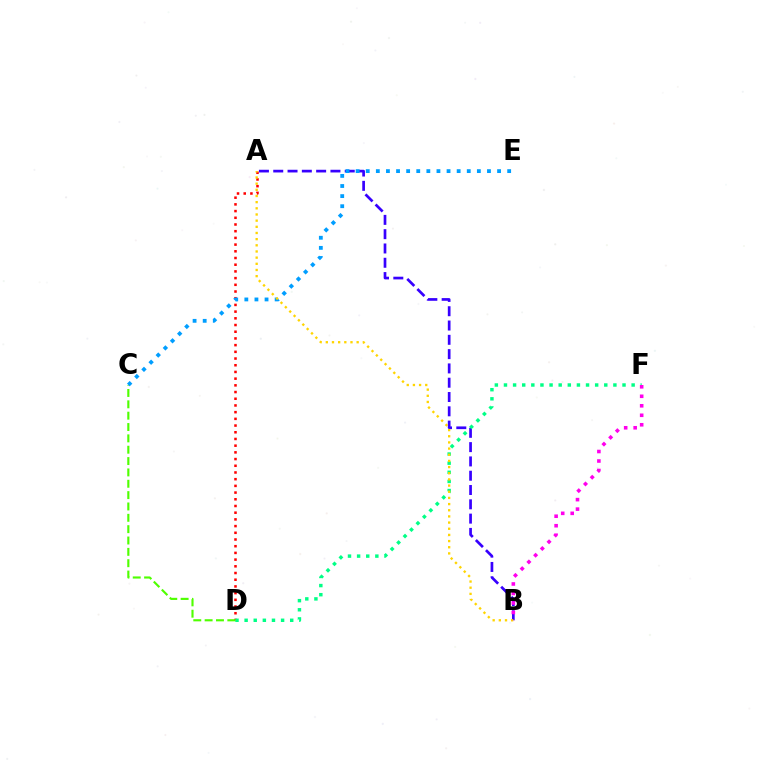{('A', 'B'): [{'color': '#3700ff', 'line_style': 'dashed', 'thickness': 1.94}, {'color': '#ffd500', 'line_style': 'dotted', 'thickness': 1.68}], ('A', 'D'): [{'color': '#ff0000', 'line_style': 'dotted', 'thickness': 1.82}], ('D', 'F'): [{'color': '#00ff86', 'line_style': 'dotted', 'thickness': 2.48}], ('C', 'D'): [{'color': '#4fff00', 'line_style': 'dashed', 'thickness': 1.54}], ('C', 'E'): [{'color': '#009eff', 'line_style': 'dotted', 'thickness': 2.74}], ('B', 'F'): [{'color': '#ff00ed', 'line_style': 'dotted', 'thickness': 2.58}]}